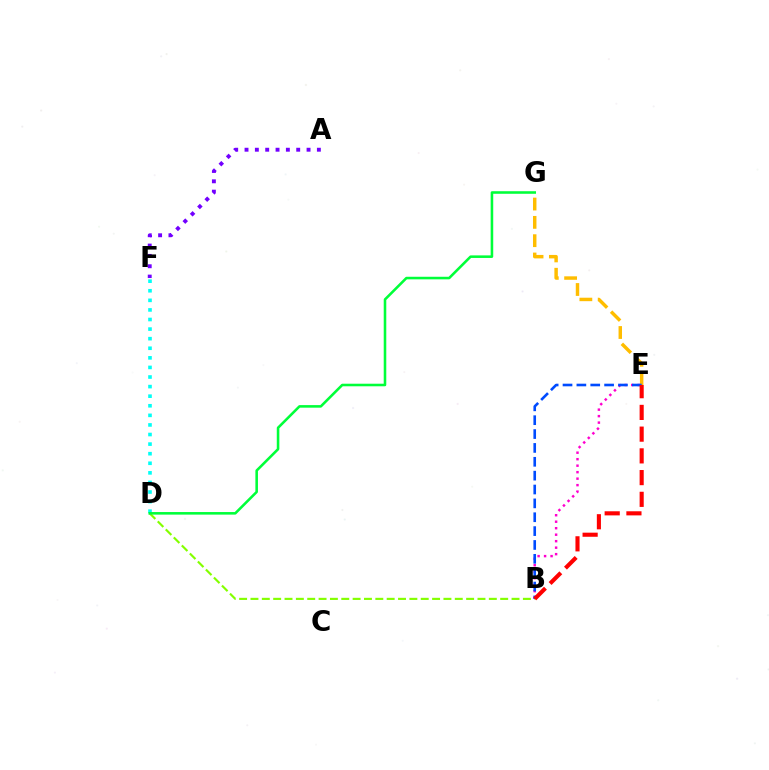{('E', 'G'): [{'color': '#ffbd00', 'line_style': 'dashed', 'thickness': 2.49}], ('B', 'E'): [{'color': '#ff00cf', 'line_style': 'dotted', 'thickness': 1.76}, {'color': '#004bff', 'line_style': 'dashed', 'thickness': 1.88}, {'color': '#ff0000', 'line_style': 'dashed', 'thickness': 2.95}], ('B', 'D'): [{'color': '#84ff00', 'line_style': 'dashed', 'thickness': 1.54}], ('A', 'F'): [{'color': '#7200ff', 'line_style': 'dotted', 'thickness': 2.81}], ('D', 'F'): [{'color': '#00fff6', 'line_style': 'dotted', 'thickness': 2.6}], ('D', 'G'): [{'color': '#00ff39', 'line_style': 'solid', 'thickness': 1.85}]}